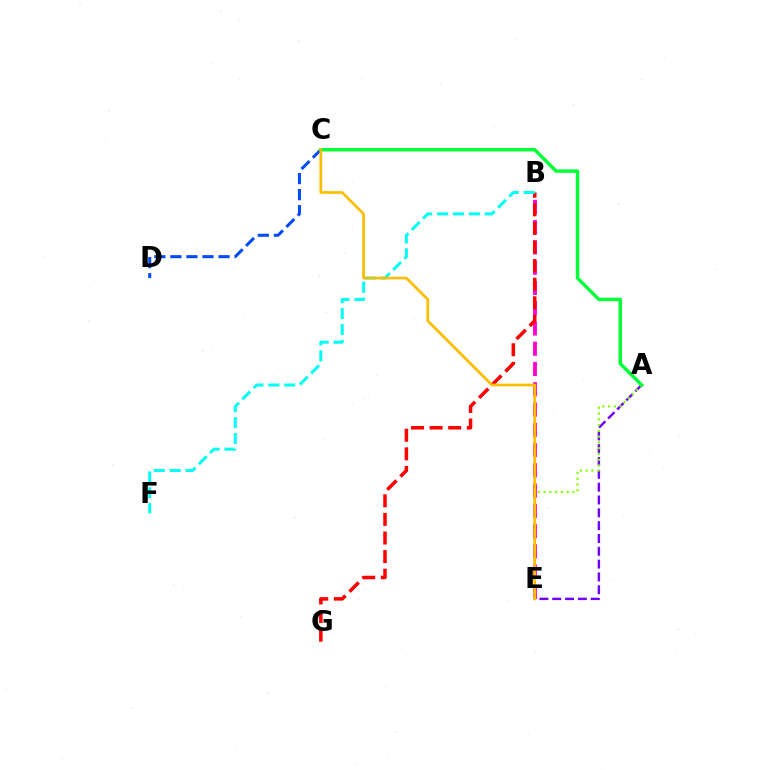{('A', 'E'): [{'color': '#7200ff', 'line_style': 'dashed', 'thickness': 1.74}, {'color': '#84ff00', 'line_style': 'dotted', 'thickness': 1.57}], ('B', 'E'): [{'color': '#ff00cf', 'line_style': 'dashed', 'thickness': 2.75}], ('C', 'D'): [{'color': '#004bff', 'line_style': 'dashed', 'thickness': 2.18}], ('B', 'G'): [{'color': '#ff0000', 'line_style': 'dashed', 'thickness': 2.53}], ('B', 'F'): [{'color': '#00fff6', 'line_style': 'dashed', 'thickness': 2.16}], ('A', 'C'): [{'color': '#00ff39', 'line_style': 'solid', 'thickness': 2.49}], ('C', 'E'): [{'color': '#ffbd00', 'line_style': 'solid', 'thickness': 1.95}]}